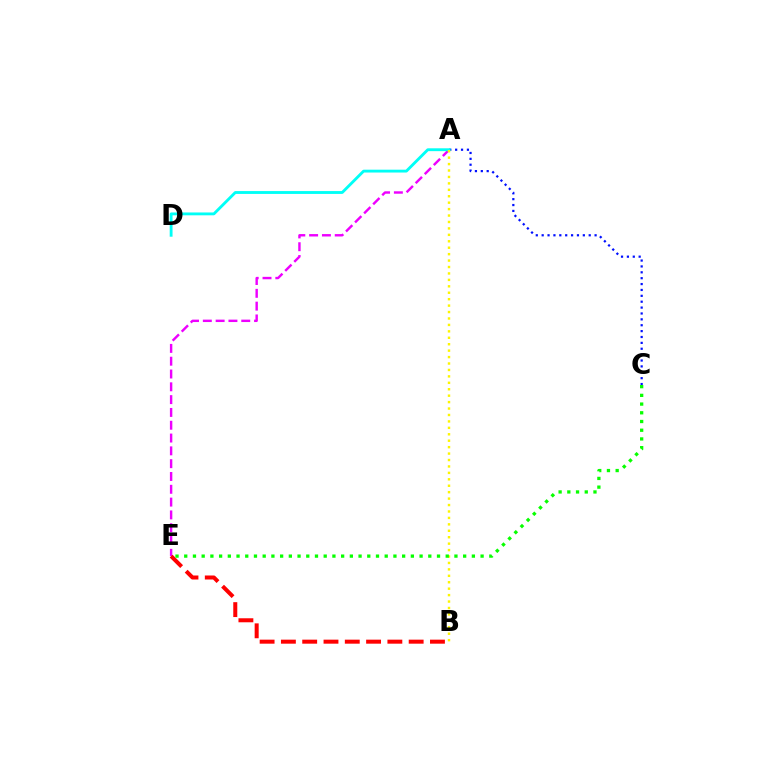{('A', 'E'): [{'color': '#ee00ff', 'line_style': 'dashed', 'thickness': 1.74}], ('B', 'E'): [{'color': '#ff0000', 'line_style': 'dashed', 'thickness': 2.89}], ('A', 'C'): [{'color': '#0010ff', 'line_style': 'dotted', 'thickness': 1.6}], ('A', 'D'): [{'color': '#00fff6', 'line_style': 'solid', 'thickness': 2.05}], ('A', 'B'): [{'color': '#fcf500', 'line_style': 'dotted', 'thickness': 1.75}], ('C', 'E'): [{'color': '#08ff00', 'line_style': 'dotted', 'thickness': 2.37}]}